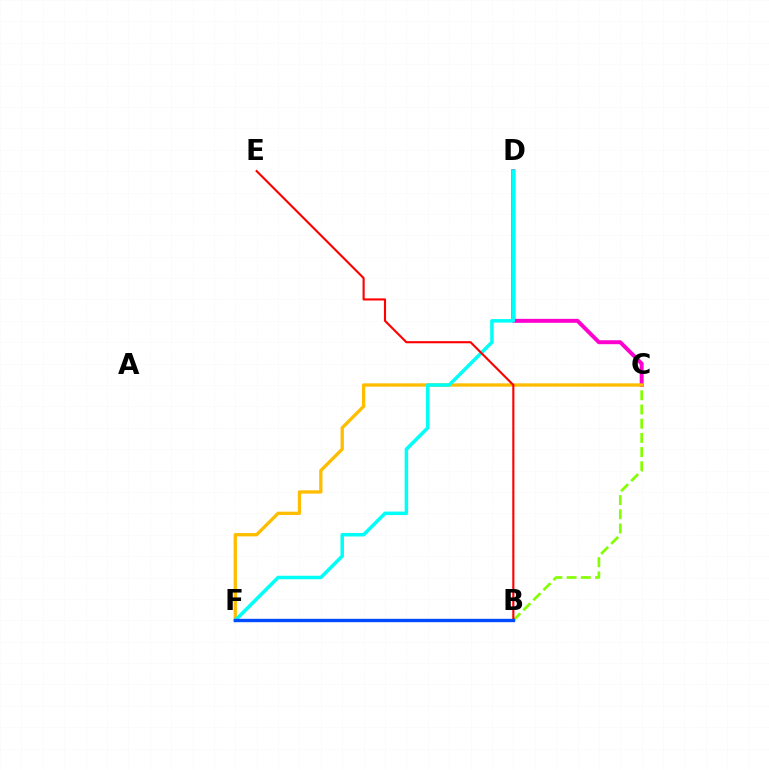{('B', 'F'): [{'color': '#7200ff', 'line_style': 'dotted', 'thickness': 1.89}, {'color': '#00ff39', 'line_style': 'dotted', 'thickness': 1.88}, {'color': '#004bff', 'line_style': 'solid', 'thickness': 2.42}], ('C', 'D'): [{'color': '#ff00cf', 'line_style': 'solid', 'thickness': 2.85}], ('B', 'C'): [{'color': '#84ff00', 'line_style': 'dashed', 'thickness': 1.93}], ('C', 'F'): [{'color': '#ffbd00', 'line_style': 'solid', 'thickness': 2.38}], ('D', 'F'): [{'color': '#00fff6', 'line_style': 'solid', 'thickness': 2.53}], ('B', 'E'): [{'color': '#ff0000', 'line_style': 'solid', 'thickness': 1.53}]}